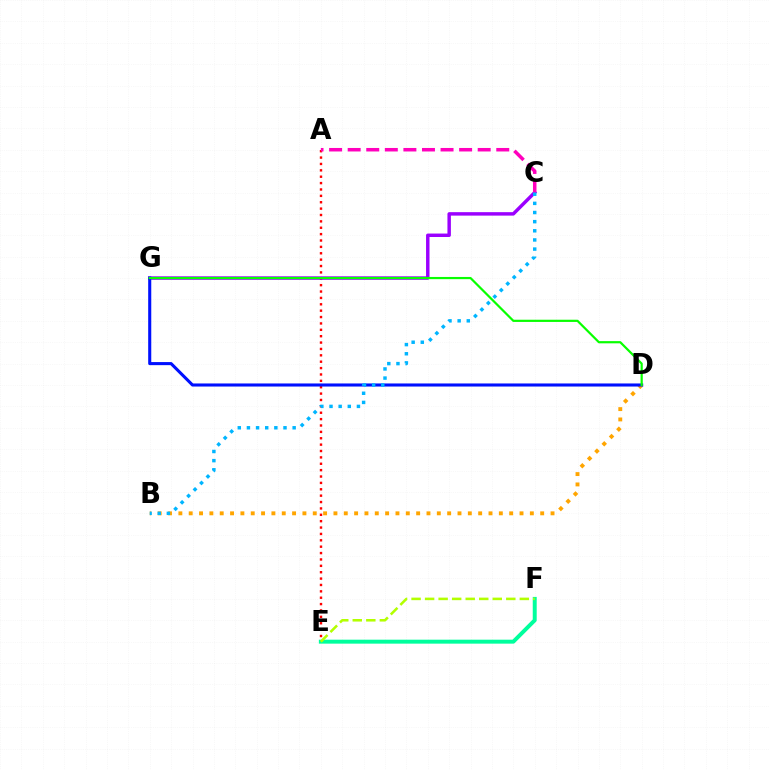{('A', 'E'): [{'color': '#ff0000', 'line_style': 'dotted', 'thickness': 1.73}], ('B', 'D'): [{'color': '#ffa500', 'line_style': 'dotted', 'thickness': 2.81}], ('C', 'G'): [{'color': '#9b00ff', 'line_style': 'solid', 'thickness': 2.49}], ('E', 'F'): [{'color': '#00ff9d', 'line_style': 'solid', 'thickness': 2.85}, {'color': '#b3ff00', 'line_style': 'dashed', 'thickness': 1.84}], ('D', 'G'): [{'color': '#0010ff', 'line_style': 'solid', 'thickness': 2.22}, {'color': '#08ff00', 'line_style': 'solid', 'thickness': 1.59}], ('A', 'C'): [{'color': '#ff00bd', 'line_style': 'dashed', 'thickness': 2.52}], ('B', 'C'): [{'color': '#00b5ff', 'line_style': 'dotted', 'thickness': 2.48}]}